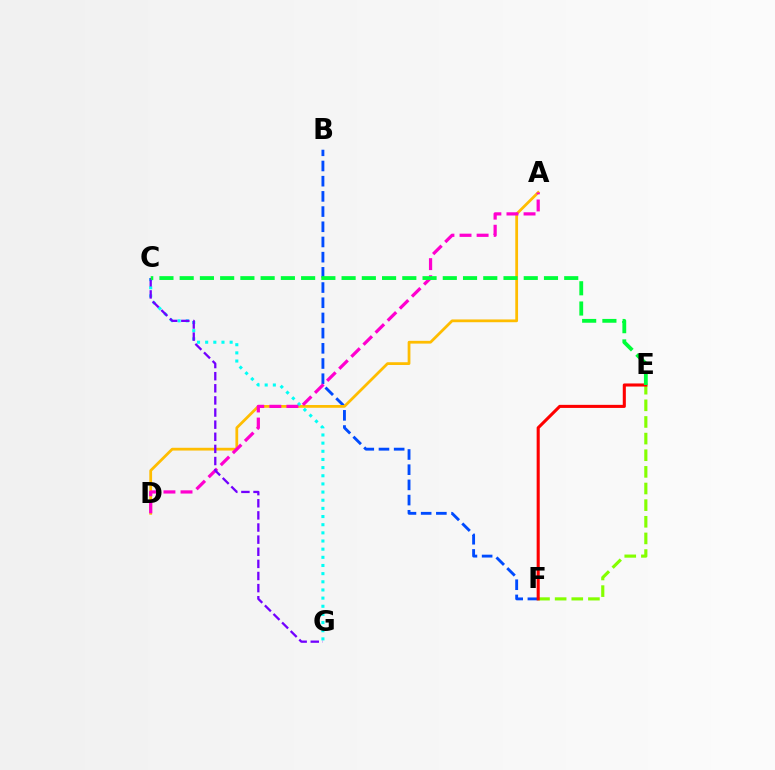{('B', 'F'): [{'color': '#004bff', 'line_style': 'dashed', 'thickness': 2.06}], ('E', 'F'): [{'color': '#84ff00', 'line_style': 'dashed', 'thickness': 2.26}, {'color': '#ff0000', 'line_style': 'solid', 'thickness': 2.21}], ('A', 'D'): [{'color': '#ffbd00', 'line_style': 'solid', 'thickness': 1.99}, {'color': '#ff00cf', 'line_style': 'dashed', 'thickness': 2.32}], ('C', 'G'): [{'color': '#00fff6', 'line_style': 'dotted', 'thickness': 2.22}, {'color': '#7200ff', 'line_style': 'dashed', 'thickness': 1.65}], ('C', 'E'): [{'color': '#00ff39', 'line_style': 'dashed', 'thickness': 2.75}]}